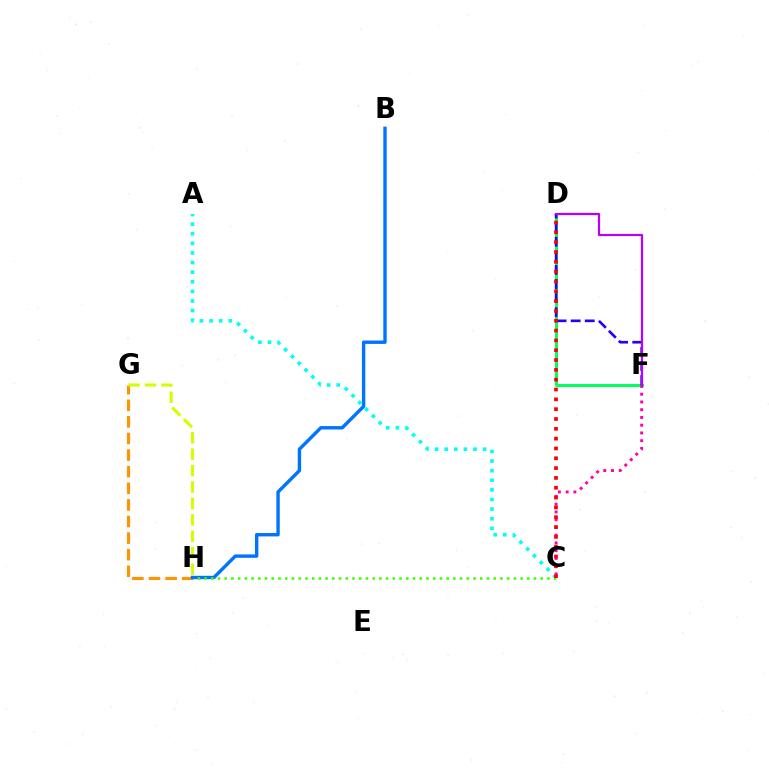{('G', 'H'): [{'color': '#ff9400', 'line_style': 'dashed', 'thickness': 2.26}, {'color': '#d1ff00', 'line_style': 'dashed', 'thickness': 2.23}], ('D', 'F'): [{'color': '#00ff5c', 'line_style': 'solid', 'thickness': 2.12}, {'color': '#2500ff', 'line_style': 'dashed', 'thickness': 1.91}, {'color': '#b900ff', 'line_style': 'solid', 'thickness': 1.59}], ('C', 'F'): [{'color': '#ff00ac', 'line_style': 'dotted', 'thickness': 2.11}], ('B', 'H'): [{'color': '#0074ff', 'line_style': 'solid', 'thickness': 2.45}], ('A', 'C'): [{'color': '#00fff6', 'line_style': 'dotted', 'thickness': 2.61}], ('C', 'H'): [{'color': '#3dff00', 'line_style': 'dotted', 'thickness': 1.83}], ('C', 'D'): [{'color': '#ff0000', 'line_style': 'dotted', 'thickness': 2.67}]}